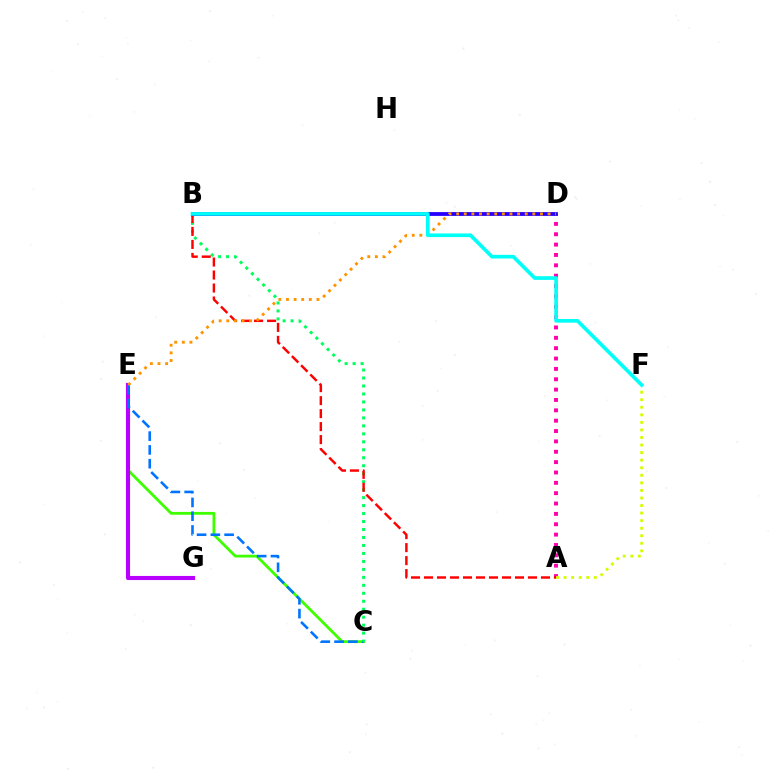{('A', 'D'): [{'color': '#ff00ac', 'line_style': 'dotted', 'thickness': 2.81}], ('C', 'E'): [{'color': '#3dff00', 'line_style': 'solid', 'thickness': 2.01}, {'color': '#0074ff', 'line_style': 'dashed', 'thickness': 1.87}], ('E', 'G'): [{'color': '#b900ff', 'line_style': 'solid', 'thickness': 2.96}], ('B', 'C'): [{'color': '#00ff5c', 'line_style': 'dotted', 'thickness': 2.17}], ('A', 'B'): [{'color': '#ff0000', 'line_style': 'dashed', 'thickness': 1.77}], ('B', 'D'): [{'color': '#2500ff', 'line_style': 'solid', 'thickness': 2.74}], ('D', 'E'): [{'color': '#ff9400', 'line_style': 'dotted', 'thickness': 2.07}], ('A', 'F'): [{'color': '#d1ff00', 'line_style': 'dotted', 'thickness': 2.05}], ('B', 'F'): [{'color': '#00fff6', 'line_style': 'solid', 'thickness': 2.64}]}